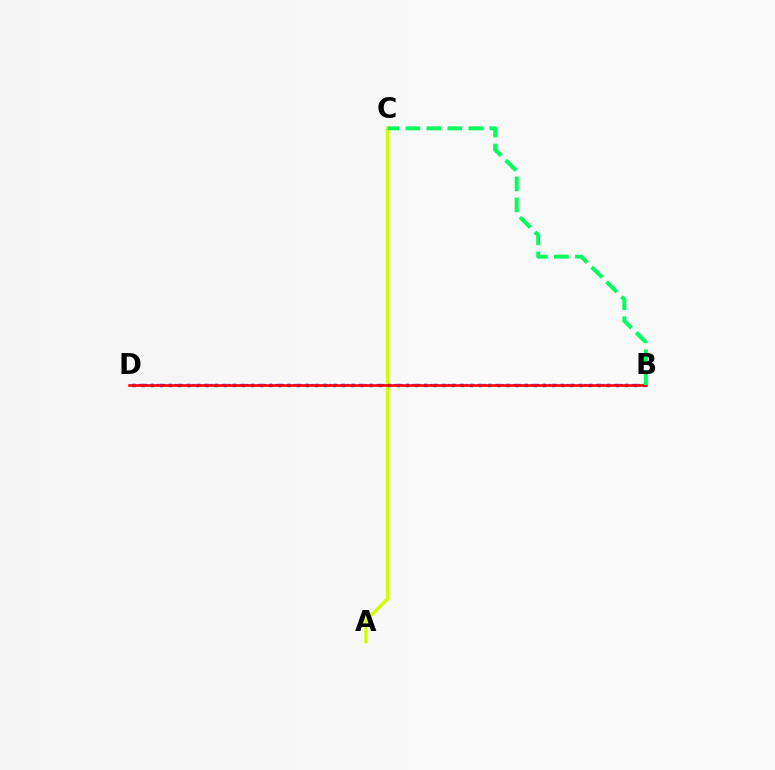{('B', 'D'): [{'color': '#b900ff', 'line_style': 'dotted', 'thickness': 1.61}, {'color': '#0074ff', 'line_style': 'dotted', 'thickness': 2.48}, {'color': '#ff0000', 'line_style': 'solid', 'thickness': 1.85}], ('A', 'C'): [{'color': '#d1ff00', 'line_style': 'solid', 'thickness': 2.47}], ('B', 'C'): [{'color': '#00ff5c', 'line_style': 'dashed', 'thickness': 2.85}]}